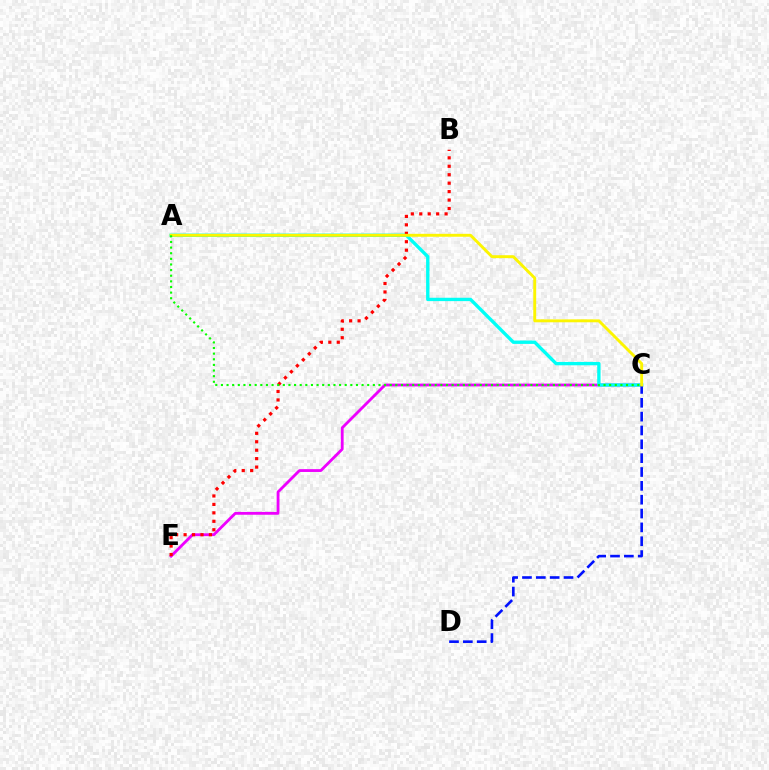{('C', 'E'): [{'color': '#ee00ff', 'line_style': 'solid', 'thickness': 2.03}], ('A', 'C'): [{'color': '#00fff6', 'line_style': 'solid', 'thickness': 2.42}, {'color': '#fcf500', 'line_style': 'solid', 'thickness': 2.09}, {'color': '#08ff00', 'line_style': 'dotted', 'thickness': 1.53}], ('C', 'D'): [{'color': '#0010ff', 'line_style': 'dashed', 'thickness': 1.88}], ('B', 'E'): [{'color': '#ff0000', 'line_style': 'dotted', 'thickness': 2.29}]}